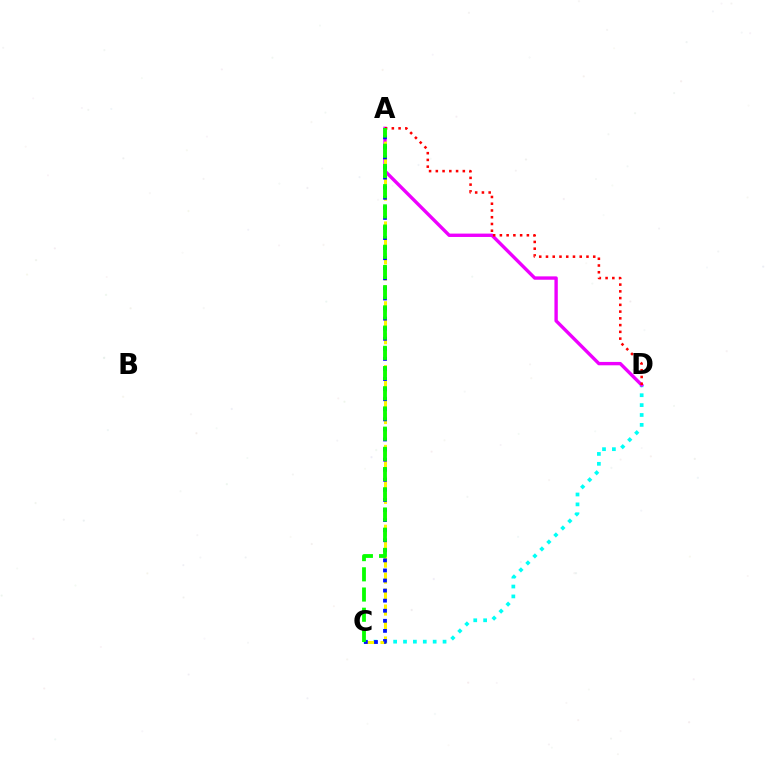{('C', 'D'): [{'color': '#00fff6', 'line_style': 'dotted', 'thickness': 2.69}], ('A', 'D'): [{'color': '#ee00ff', 'line_style': 'solid', 'thickness': 2.43}, {'color': '#ff0000', 'line_style': 'dotted', 'thickness': 1.83}], ('A', 'C'): [{'color': '#fcf500', 'line_style': 'dashed', 'thickness': 2.17}, {'color': '#0010ff', 'line_style': 'dotted', 'thickness': 2.74}, {'color': '#08ff00', 'line_style': 'dashed', 'thickness': 2.75}]}